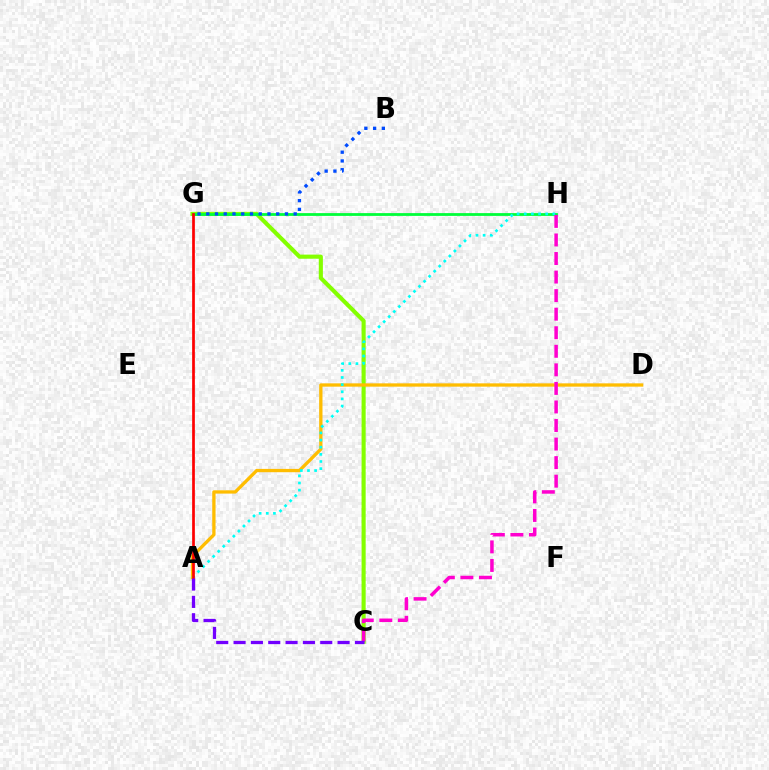{('C', 'G'): [{'color': '#84ff00', 'line_style': 'solid', 'thickness': 2.95}], ('G', 'H'): [{'color': '#00ff39', 'line_style': 'solid', 'thickness': 2.01}], ('B', 'G'): [{'color': '#004bff', 'line_style': 'dotted', 'thickness': 2.38}], ('A', 'D'): [{'color': '#ffbd00', 'line_style': 'solid', 'thickness': 2.38}], ('A', 'H'): [{'color': '#00fff6', 'line_style': 'dotted', 'thickness': 1.94}], ('A', 'G'): [{'color': '#ff0000', 'line_style': 'solid', 'thickness': 1.95}], ('C', 'H'): [{'color': '#ff00cf', 'line_style': 'dashed', 'thickness': 2.52}], ('A', 'C'): [{'color': '#7200ff', 'line_style': 'dashed', 'thickness': 2.36}]}